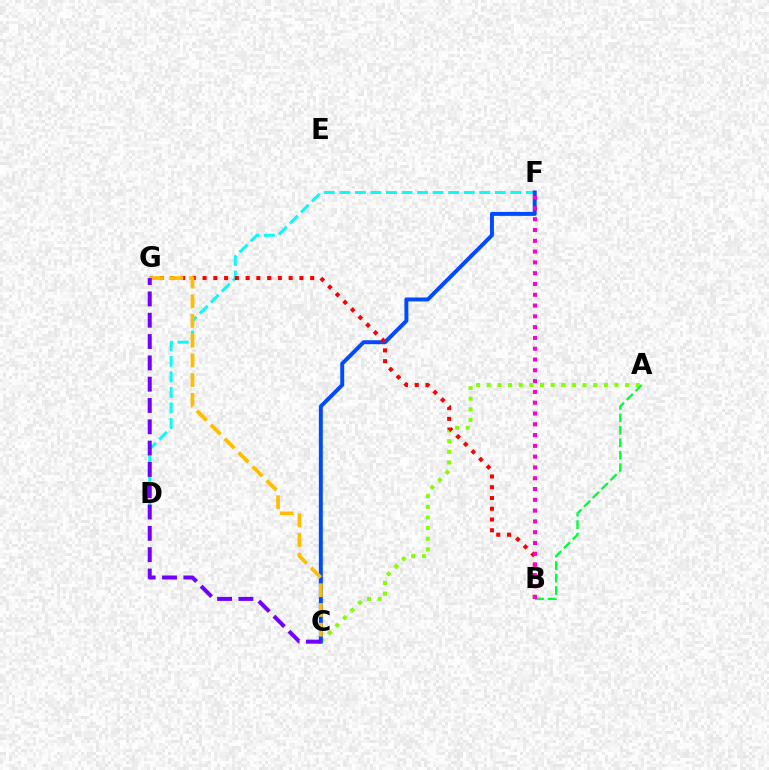{('A', 'C'): [{'color': '#84ff00', 'line_style': 'dotted', 'thickness': 2.89}], ('D', 'F'): [{'color': '#00fff6', 'line_style': 'dashed', 'thickness': 2.11}], ('C', 'F'): [{'color': '#004bff', 'line_style': 'solid', 'thickness': 2.85}], ('B', 'G'): [{'color': '#ff0000', 'line_style': 'dotted', 'thickness': 2.92}], ('A', 'B'): [{'color': '#00ff39', 'line_style': 'dashed', 'thickness': 1.69}], ('C', 'G'): [{'color': '#ffbd00', 'line_style': 'dashed', 'thickness': 2.68}, {'color': '#7200ff', 'line_style': 'dashed', 'thickness': 2.89}], ('B', 'F'): [{'color': '#ff00cf', 'line_style': 'dotted', 'thickness': 2.93}]}